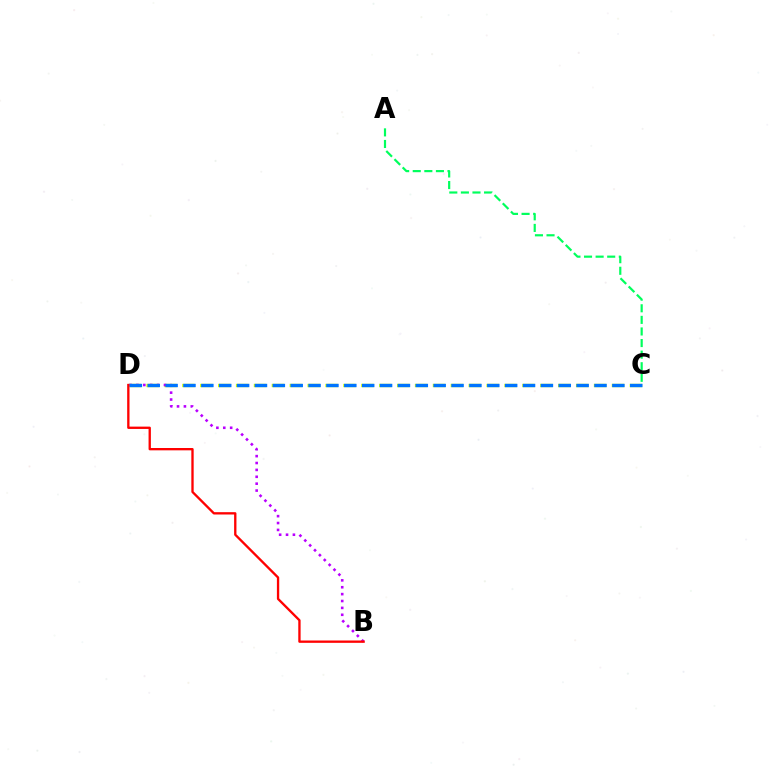{('A', 'C'): [{'color': '#00ff5c', 'line_style': 'dashed', 'thickness': 1.57}], ('C', 'D'): [{'color': '#d1ff00', 'line_style': 'dashed', 'thickness': 2.43}, {'color': '#0074ff', 'line_style': 'dashed', 'thickness': 2.43}], ('B', 'D'): [{'color': '#b900ff', 'line_style': 'dotted', 'thickness': 1.87}, {'color': '#ff0000', 'line_style': 'solid', 'thickness': 1.68}]}